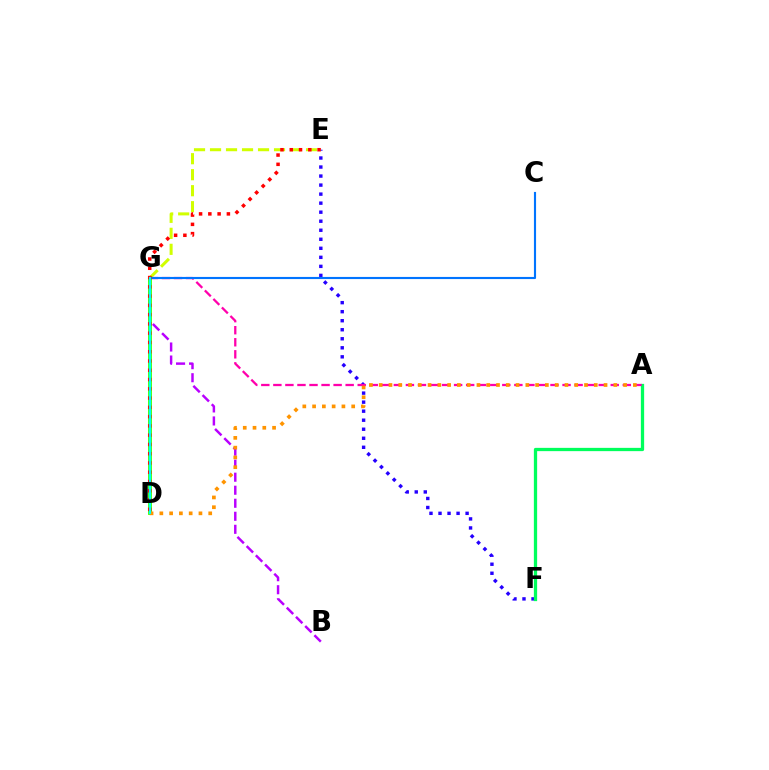{('B', 'G'): [{'color': '#b900ff', 'line_style': 'dashed', 'thickness': 1.77}], ('E', 'F'): [{'color': '#2500ff', 'line_style': 'dotted', 'thickness': 2.45}], ('E', 'G'): [{'color': '#d1ff00', 'line_style': 'dashed', 'thickness': 2.17}], ('A', 'F'): [{'color': '#00ff5c', 'line_style': 'solid', 'thickness': 2.36}], ('A', 'G'): [{'color': '#ff00ac', 'line_style': 'dashed', 'thickness': 1.64}], ('D', 'G'): [{'color': '#3dff00', 'line_style': 'solid', 'thickness': 2.76}, {'color': '#00fff6', 'line_style': 'solid', 'thickness': 1.56}], ('A', 'D'): [{'color': '#ff9400', 'line_style': 'dotted', 'thickness': 2.66}], ('C', 'G'): [{'color': '#0074ff', 'line_style': 'solid', 'thickness': 1.54}], ('D', 'E'): [{'color': '#ff0000', 'line_style': 'dotted', 'thickness': 2.52}]}